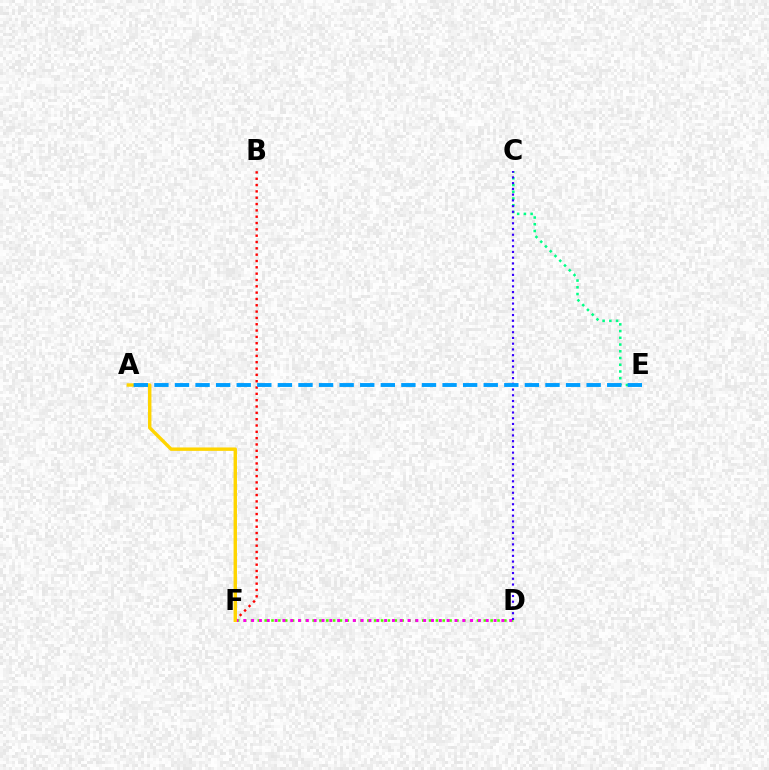{('C', 'E'): [{'color': '#00ff86', 'line_style': 'dotted', 'thickness': 1.83}], ('D', 'F'): [{'color': '#4fff00', 'line_style': 'dotted', 'thickness': 1.86}, {'color': '#ff00ed', 'line_style': 'dotted', 'thickness': 2.12}], ('B', 'F'): [{'color': '#ff0000', 'line_style': 'dotted', 'thickness': 1.72}], ('C', 'D'): [{'color': '#3700ff', 'line_style': 'dotted', 'thickness': 1.56}], ('A', 'F'): [{'color': '#ffd500', 'line_style': 'solid', 'thickness': 2.45}], ('A', 'E'): [{'color': '#009eff', 'line_style': 'dashed', 'thickness': 2.8}]}